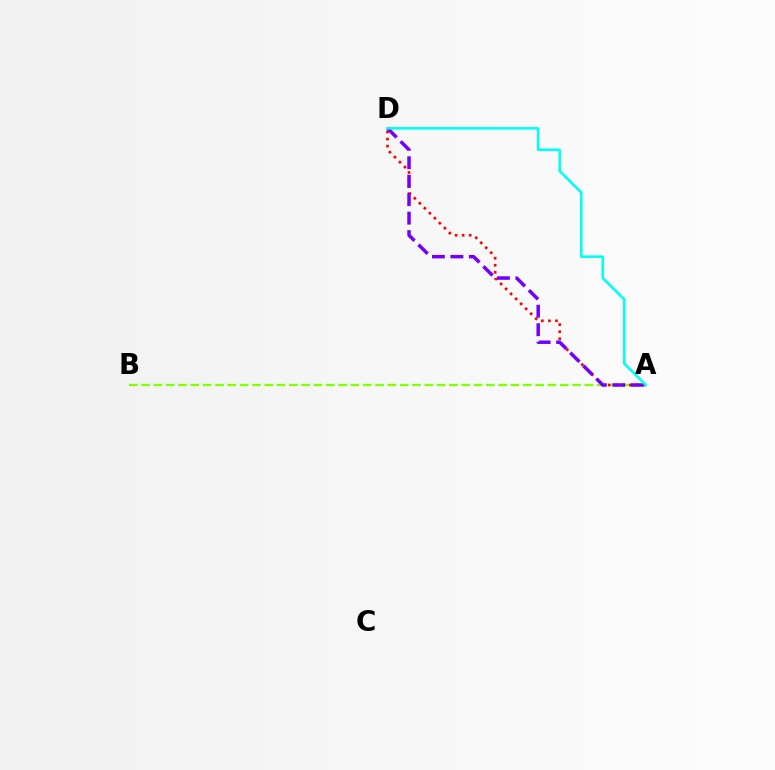{('A', 'B'): [{'color': '#84ff00', 'line_style': 'dashed', 'thickness': 1.67}], ('A', 'D'): [{'color': '#ff0000', 'line_style': 'dotted', 'thickness': 1.92}, {'color': '#7200ff', 'line_style': 'dashed', 'thickness': 2.51}, {'color': '#00fff6', 'line_style': 'solid', 'thickness': 1.86}]}